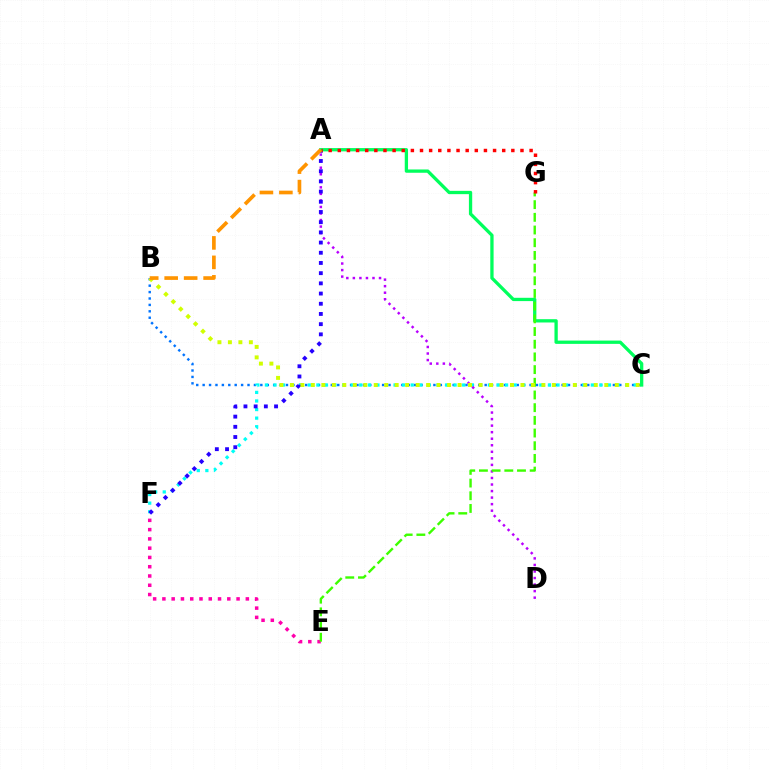{('B', 'C'): [{'color': '#0074ff', 'line_style': 'dotted', 'thickness': 1.74}, {'color': '#d1ff00', 'line_style': 'dotted', 'thickness': 2.85}], ('E', 'F'): [{'color': '#ff00ac', 'line_style': 'dotted', 'thickness': 2.52}], ('C', 'F'): [{'color': '#00fff6', 'line_style': 'dotted', 'thickness': 2.33}], ('A', 'D'): [{'color': '#b900ff', 'line_style': 'dotted', 'thickness': 1.78}], ('A', 'F'): [{'color': '#2500ff', 'line_style': 'dotted', 'thickness': 2.77}], ('A', 'C'): [{'color': '#00ff5c', 'line_style': 'solid', 'thickness': 2.37}], ('E', 'G'): [{'color': '#3dff00', 'line_style': 'dashed', 'thickness': 1.72}], ('A', 'G'): [{'color': '#ff0000', 'line_style': 'dotted', 'thickness': 2.48}], ('A', 'B'): [{'color': '#ff9400', 'line_style': 'dashed', 'thickness': 2.64}]}